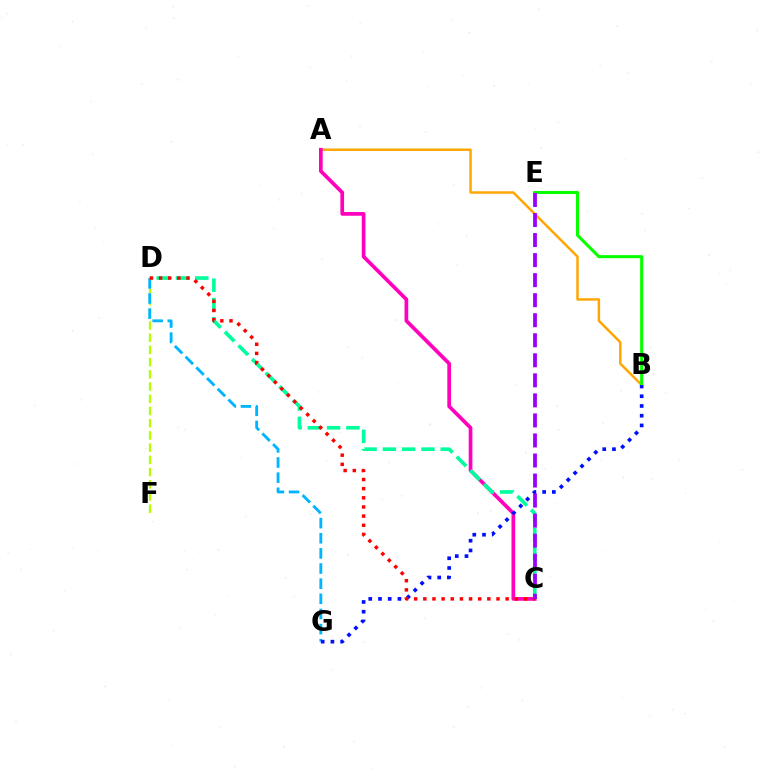{('A', 'B'): [{'color': '#ffa500', 'line_style': 'solid', 'thickness': 1.76}], ('A', 'C'): [{'color': '#ff00bd', 'line_style': 'solid', 'thickness': 2.67}], ('D', 'F'): [{'color': '#b3ff00', 'line_style': 'dashed', 'thickness': 1.66}], ('D', 'G'): [{'color': '#00b5ff', 'line_style': 'dashed', 'thickness': 2.06}], ('B', 'E'): [{'color': '#08ff00', 'line_style': 'solid', 'thickness': 2.21}], ('C', 'D'): [{'color': '#00ff9d', 'line_style': 'dashed', 'thickness': 2.62}, {'color': '#ff0000', 'line_style': 'dotted', 'thickness': 2.49}], ('B', 'G'): [{'color': '#0010ff', 'line_style': 'dotted', 'thickness': 2.64}], ('C', 'E'): [{'color': '#9b00ff', 'line_style': 'dashed', 'thickness': 2.72}]}